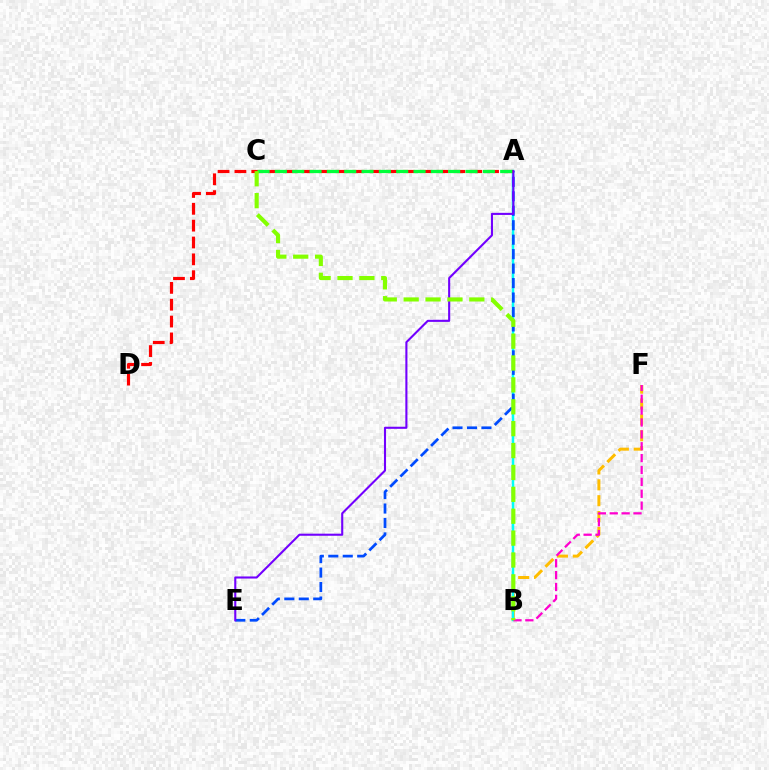{('B', 'F'): [{'color': '#ffbd00', 'line_style': 'dashed', 'thickness': 2.16}, {'color': '#ff00cf', 'line_style': 'dashed', 'thickness': 1.61}], ('A', 'B'): [{'color': '#00fff6', 'line_style': 'solid', 'thickness': 1.79}], ('A', 'E'): [{'color': '#004bff', 'line_style': 'dashed', 'thickness': 1.96}, {'color': '#7200ff', 'line_style': 'solid', 'thickness': 1.51}], ('A', 'D'): [{'color': '#ff0000', 'line_style': 'dashed', 'thickness': 2.29}], ('A', 'C'): [{'color': '#00ff39', 'line_style': 'dashed', 'thickness': 2.35}], ('B', 'C'): [{'color': '#84ff00', 'line_style': 'dashed', 'thickness': 2.97}]}